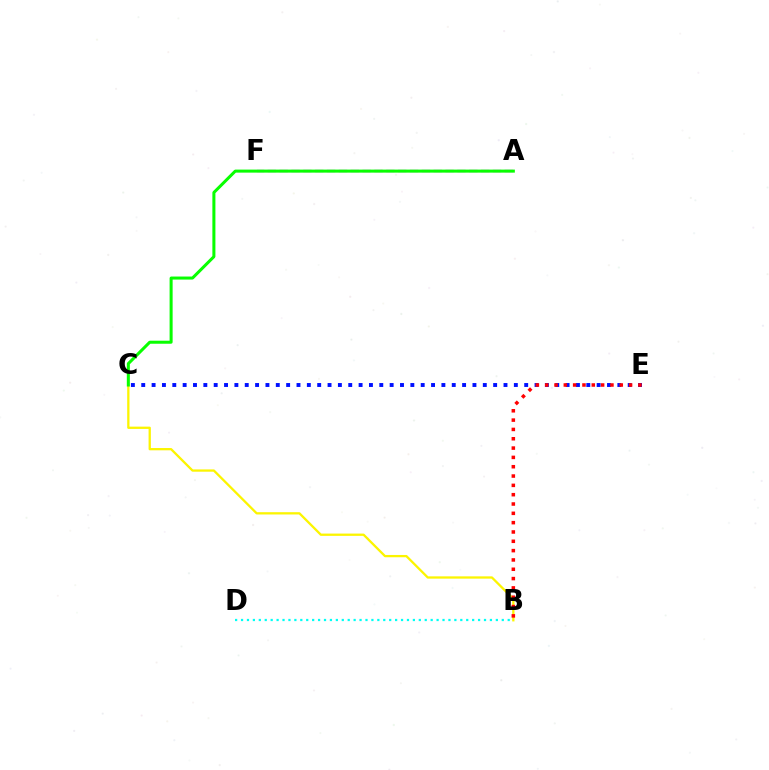{('B', 'C'): [{'color': '#fcf500', 'line_style': 'solid', 'thickness': 1.65}], ('A', 'F'): [{'color': '#ee00ff', 'line_style': 'dashed', 'thickness': 1.61}], ('A', 'C'): [{'color': '#08ff00', 'line_style': 'solid', 'thickness': 2.18}], ('C', 'E'): [{'color': '#0010ff', 'line_style': 'dotted', 'thickness': 2.81}], ('B', 'E'): [{'color': '#ff0000', 'line_style': 'dotted', 'thickness': 2.53}], ('B', 'D'): [{'color': '#00fff6', 'line_style': 'dotted', 'thickness': 1.61}]}